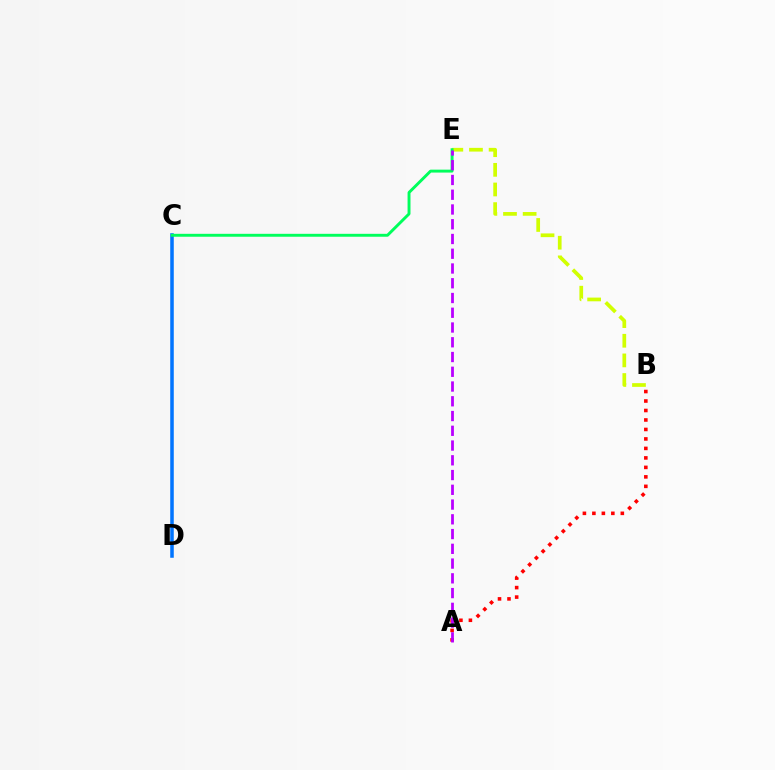{('B', 'E'): [{'color': '#d1ff00', 'line_style': 'dashed', 'thickness': 2.67}], ('C', 'D'): [{'color': '#0074ff', 'line_style': 'solid', 'thickness': 2.54}], ('A', 'B'): [{'color': '#ff0000', 'line_style': 'dotted', 'thickness': 2.58}], ('C', 'E'): [{'color': '#00ff5c', 'line_style': 'solid', 'thickness': 2.1}], ('A', 'E'): [{'color': '#b900ff', 'line_style': 'dashed', 'thickness': 2.0}]}